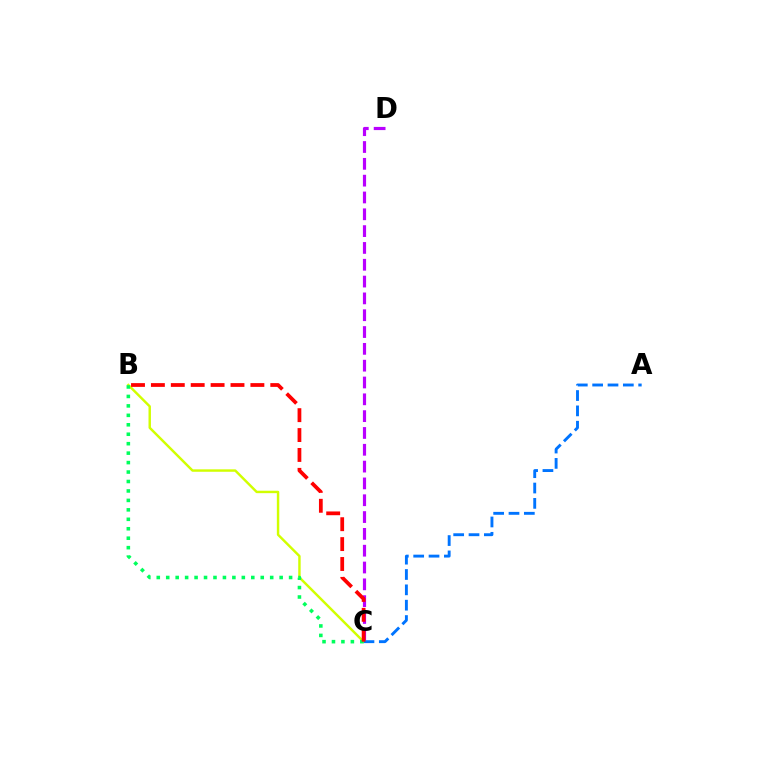{('C', 'D'): [{'color': '#b900ff', 'line_style': 'dashed', 'thickness': 2.29}], ('B', 'C'): [{'color': '#d1ff00', 'line_style': 'solid', 'thickness': 1.75}, {'color': '#00ff5c', 'line_style': 'dotted', 'thickness': 2.57}, {'color': '#ff0000', 'line_style': 'dashed', 'thickness': 2.7}], ('A', 'C'): [{'color': '#0074ff', 'line_style': 'dashed', 'thickness': 2.08}]}